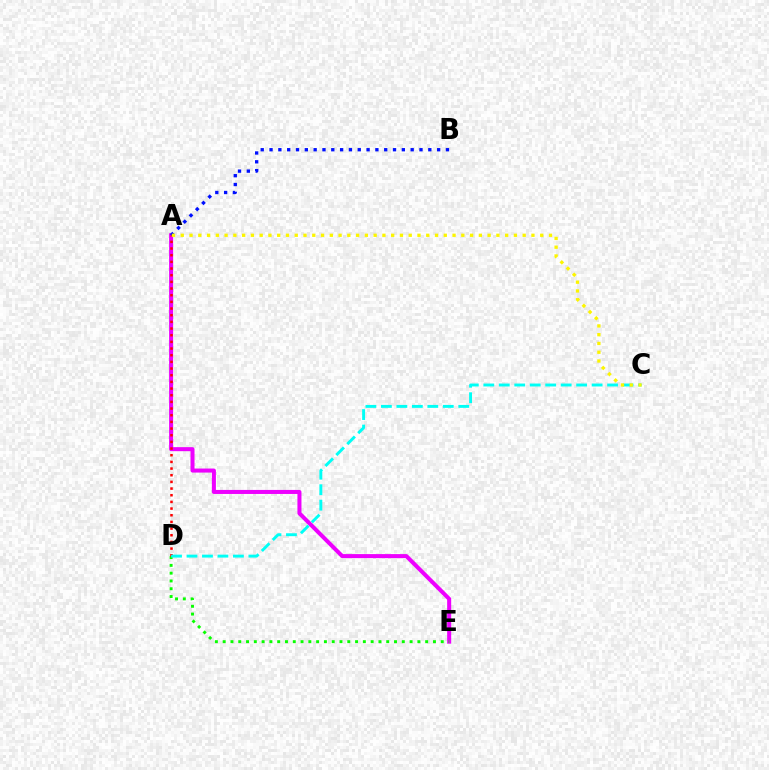{('A', 'E'): [{'color': '#ee00ff', 'line_style': 'solid', 'thickness': 2.9}], ('D', 'E'): [{'color': '#08ff00', 'line_style': 'dotted', 'thickness': 2.12}], ('A', 'B'): [{'color': '#0010ff', 'line_style': 'dotted', 'thickness': 2.4}], ('A', 'D'): [{'color': '#ff0000', 'line_style': 'dotted', 'thickness': 1.81}], ('C', 'D'): [{'color': '#00fff6', 'line_style': 'dashed', 'thickness': 2.1}], ('A', 'C'): [{'color': '#fcf500', 'line_style': 'dotted', 'thickness': 2.38}]}